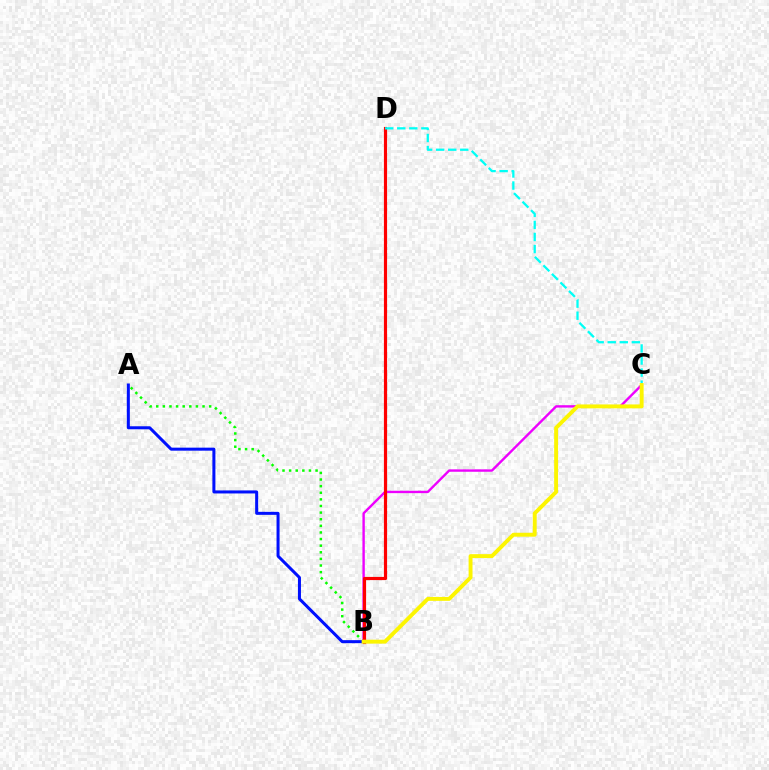{('A', 'B'): [{'color': '#08ff00', 'line_style': 'dotted', 'thickness': 1.8}, {'color': '#0010ff', 'line_style': 'solid', 'thickness': 2.18}], ('B', 'C'): [{'color': '#ee00ff', 'line_style': 'solid', 'thickness': 1.72}, {'color': '#fcf500', 'line_style': 'solid', 'thickness': 2.82}], ('B', 'D'): [{'color': '#ff0000', 'line_style': 'solid', 'thickness': 2.28}], ('C', 'D'): [{'color': '#00fff6', 'line_style': 'dashed', 'thickness': 1.64}]}